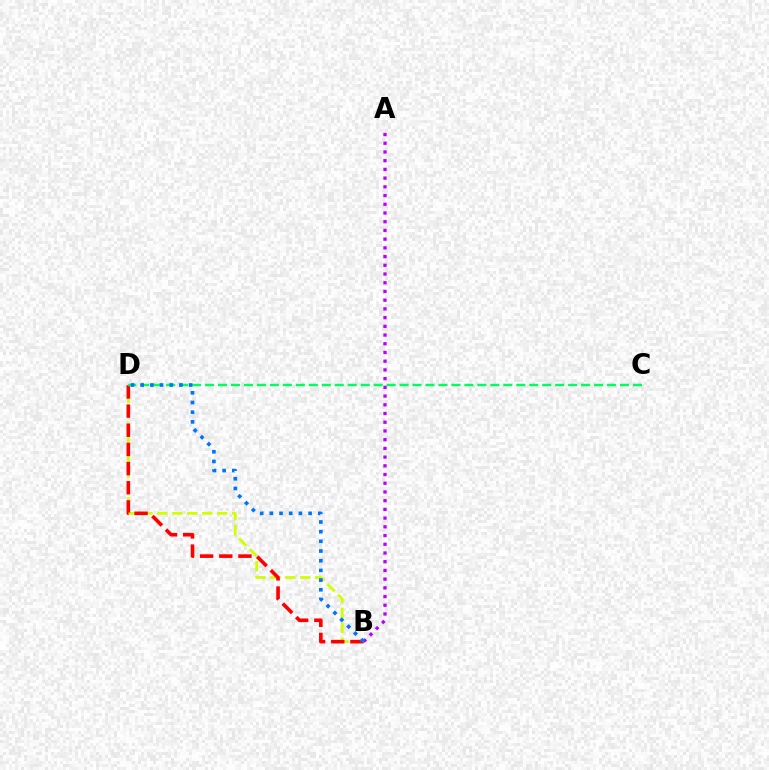{('B', 'D'): [{'color': '#d1ff00', 'line_style': 'dashed', 'thickness': 2.03}, {'color': '#ff0000', 'line_style': 'dashed', 'thickness': 2.6}, {'color': '#0074ff', 'line_style': 'dotted', 'thickness': 2.63}], ('A', 'B'): [{'color': '#b900ff', 'line_style': 'dotted', 'thickness': 2.37}], ('C', 'D'): [{'color': '#00ff5c', 'line_style': 'dashed', 'thickness': 1.76}]}